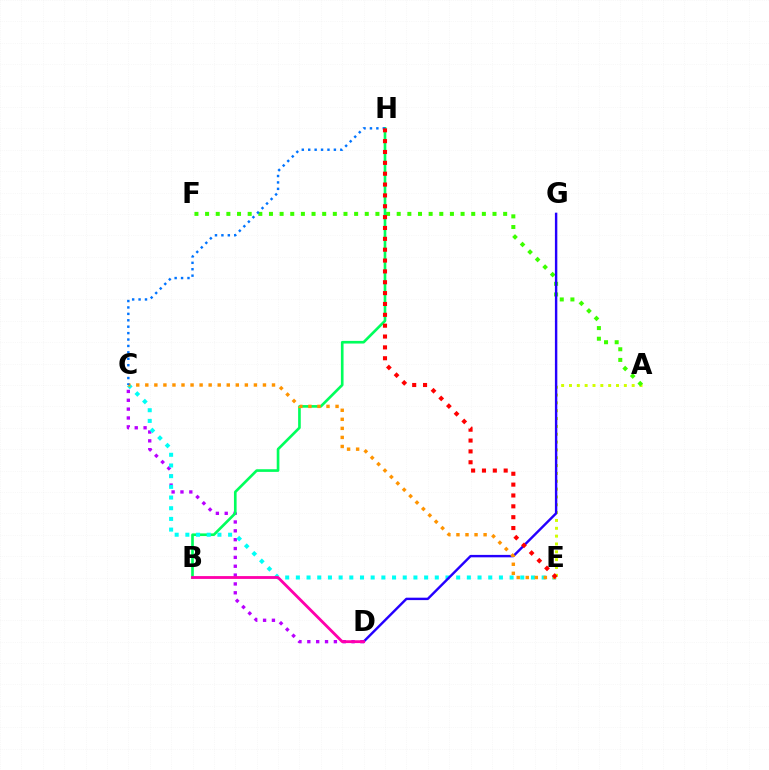{('A', 'E'): [{'color': '#d1ff00', 'line_style': 'dotted', 'thickness': 2.13}], ('C', 'D'): [{'color': '#b900ff', 'line_style': 'dotted', 'thickness': 2.4}], ('A', 'F'): [{'color': '#3dff00', 'line_style': 'dotted', 'thickness': 2.89}], ('B', 'H'): [{'color': '#00ff5c', 'line_style': 'solid', 'thickness': 1.91}], ('C', 'E'): [{'color': '#00fff6', 'line_style': 'dotted', 'thickness': 2.9}, {'color': '#ff9400', 'line_style': 'dotted', 'thickness': 2.46}], ('D', 'G'): [{'color': '#2500ff', 'line_style': 'solid', 'thickness': 1.74}], ('B', 'D'): [{'color': '#ff00ac', 'line_style': 'solid', 'thickness': 2.03}], ('C', 'H'): [{'color': '#0074ff', 'line_style': 'dotted', 'thickness': 1.74}], ('E', 'H'): [{'color': '#ff0000', 'line_style': 'dotted', 'thickness': 2.95}]}